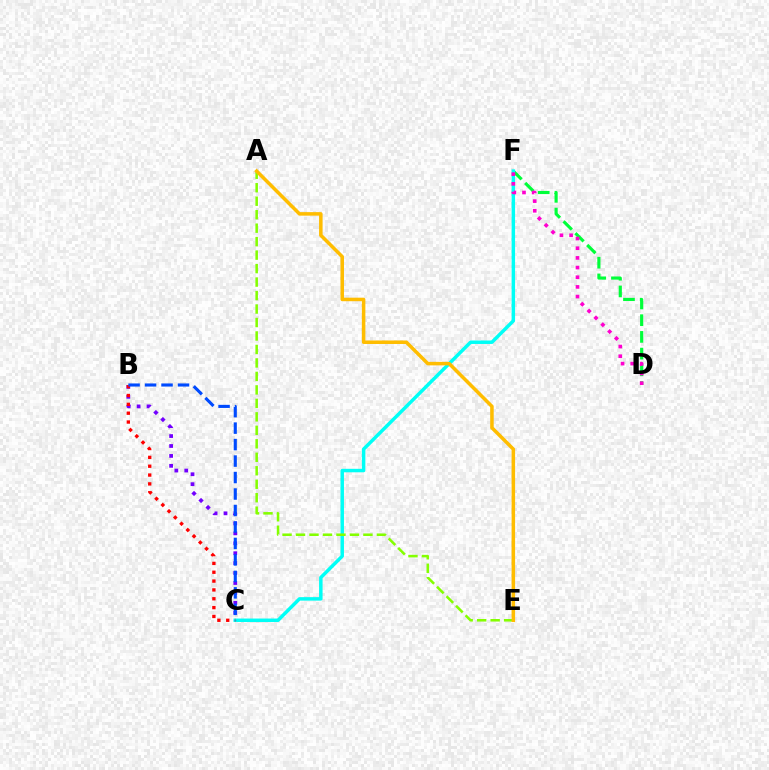{('D', 'F'): [{'color': '#00ff39', 'line_style': 'dashed', 'thickness': 2.27}, {'color': '#ff00cf', 'line_style': 'dotted', 'thickness': 2.63}], ('C', 'F'): [{'color': '#00fff6', 'line_style': 'solid', 'thickness': 2.5}], ('A', 'E'): [{'color': '#84ff00', 'line_style': 'dashed', 'thickness': 1.83}, {'color': '#ffbd00', 'line_style': 'solid', 'thickness': 2.54}], ('B', 'C'): [{'color': '#7200ff', 'line_style': 'dotted', 'thickness': 2.7}, {'color': '#ff0000', 'line_style': 'dotted', 'thickness': 2.4}, {'color': '#004bff', 'line_style': 'dashed', 'thickness': 2.24}]}